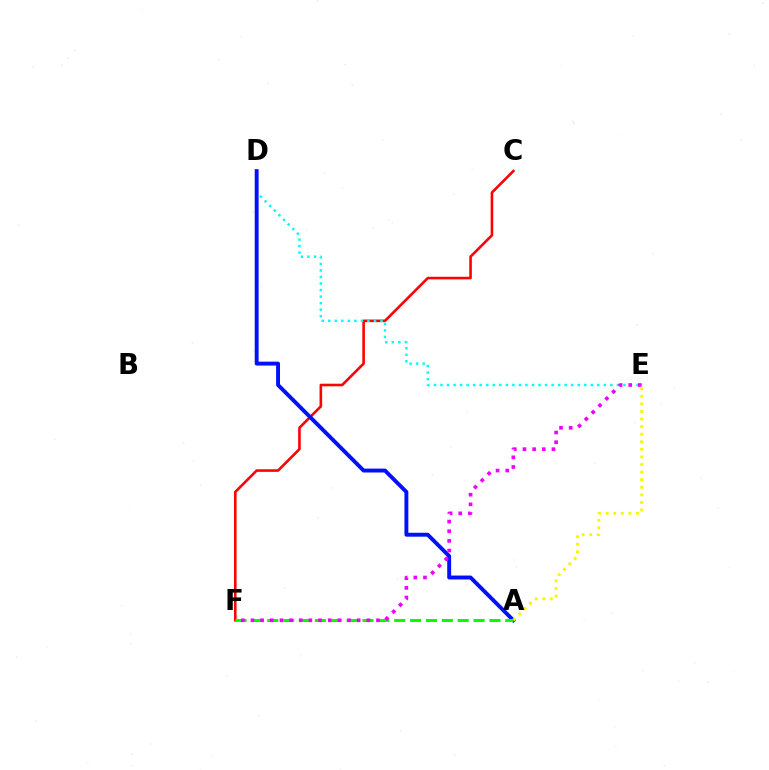{('C', 'F'): [{'color': '#ff0000', 'line_style': 'solid', 'thickness': 1.87}], ('D', 'E'): [{'color': '#00fff6', 'line_style': 'dotted', 'thickness': 1.78}], ('A', 'D'): [{'color': '#0010ff', 'line_style': 'solid', 'thickness': 2.81}], ('A', 'E'): [{'color': '#fcf500', 'line_style': 'dotted', 'thickness': 2.06}], ('A', 'F'): [{'color': '#08ff00', 'line_style': 'dashed', 'thickness': 2.16}], ('E', 'F'): [{'color': '#ee00ff', 'line_style': 'dotted', 'thickness': 2.62}]}